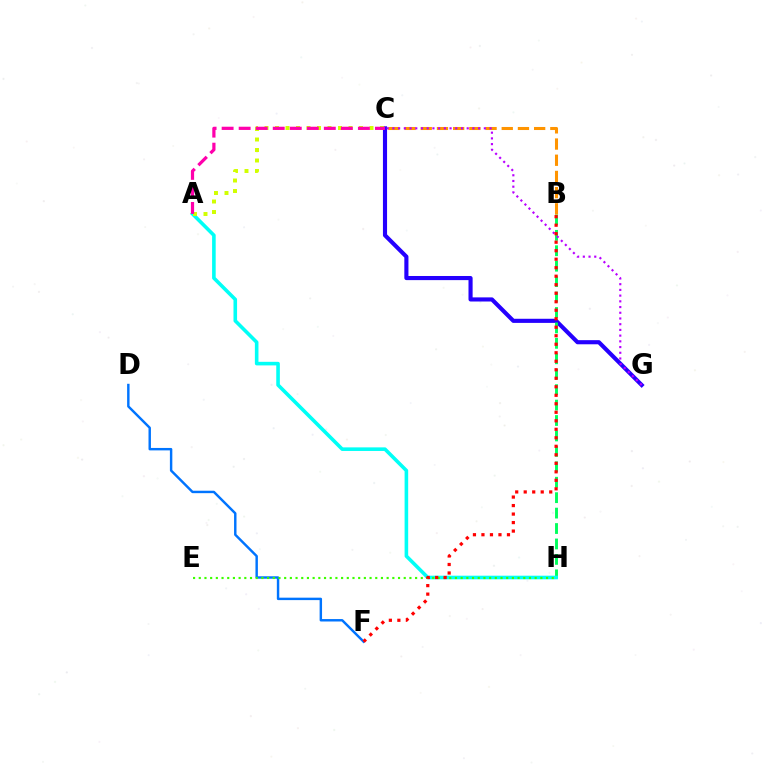{('D', 'F'): [{'color': '#0074ff', 'line_style': 'solid', 'thickness': 1.75}], ('C', 'G'): [{'color': '#2500ff', 'line_style': 'solid', 'thickness': 2.97}, {'color': '#b900ff', 'line_style': 'dotted', 'thickness': 1.55}], ('B', 'H'): [{'color': '#00ff5c', 'line_style': 'dashed', 'thickness': 2.1}], ('B', 'C'): [{'color': '#ff9400', 'line_style': 'dashed', 'thickness': 2.2}], ('A', 'H'): [{'color': '#00fff6', 'line_style': 'solid', 'thickness': 2.58}], ('A', 'C'): [{'color': '#d1ff00', 'line_style': 'dotted', 'thickness': 2.85}, {'color': '#ff00ac', 'line_style': 'dashed', 'thickness': 2.31}], ('E', 'H'): [{'color': '#3dff00', 'line_style': 'dotted', 'thickness': 1.55}], ('B', 'F'): [{'color': '#ff0000', 'line_style': 'dotted', 'thickness': 2.31}]}